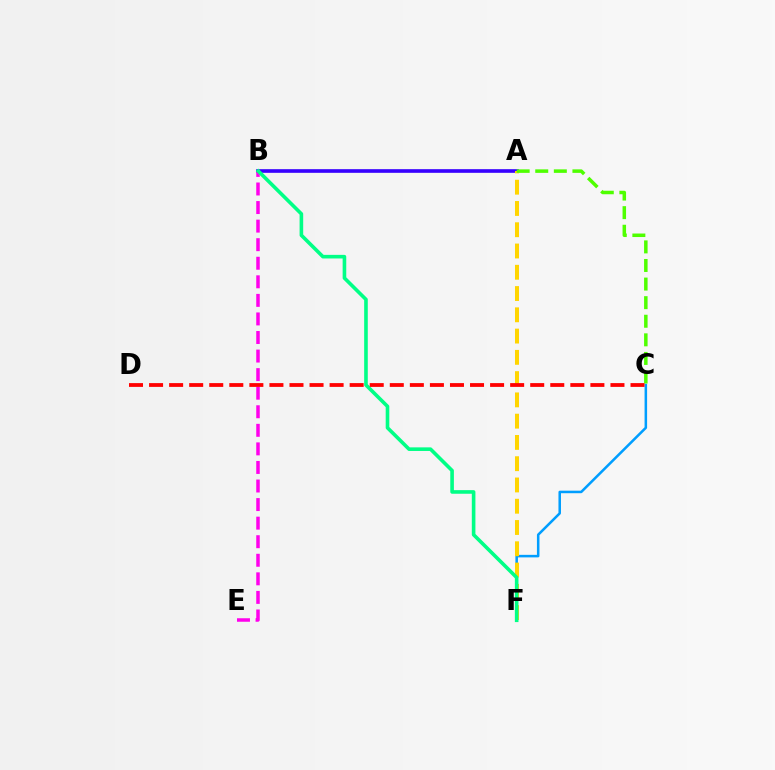{('A', 'B'): [{'color': '#3700ff', 'line_style': 'solid', 'thickness': 2.62}], ('C', 'F'): [{'color': '#009eff', 'line_style': 'solid', 'thickness': 1.82}], ('A', 'F'): [{'color': '#ffd500', 'line_style': 'dashed', 'thickness': 2.89}], ('B', 'E'): [{'color': '#ff00ed', 'line_style': 'dashed', 'thickness': 2.52}], ('B', 'F'): [{'color': '#00ff86', 'line_style': 'solid', 'thickness': 2.6}], ('A', 'C'): [{'color': '#4fff00', 'line_style': 'dashed', 'thickness': 2.53}], ('C', 'D'): [{'color': '#ff0000', 'line_style': 'dashed', 'thickness': 2.73}]}